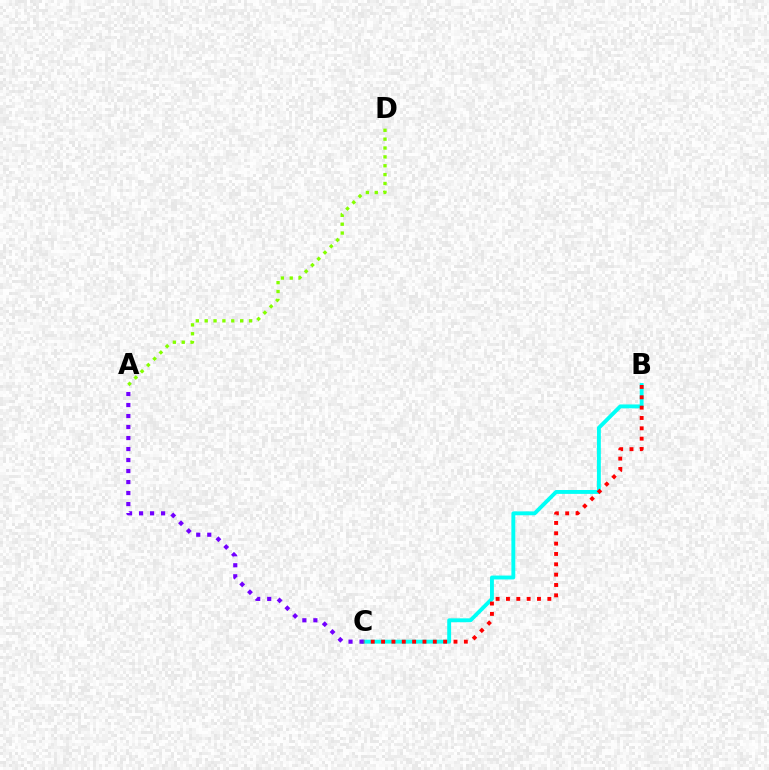{('B', 'C'): [{'color': '#00fff6', 'line_style': 'solid', 'thickness': 2.8}, {'color': '#ff0000', 'line_style': 'dotted', 'thickness': 2.81}], ('A', 'C'): [{'color': '#7200ff', 'line_style': 'dotted', 'thickness': 2.99}], ('A', 'D'): [{'color': '#84ff00', 'line_style': 'dotted', 'thickness': 2.41}]}